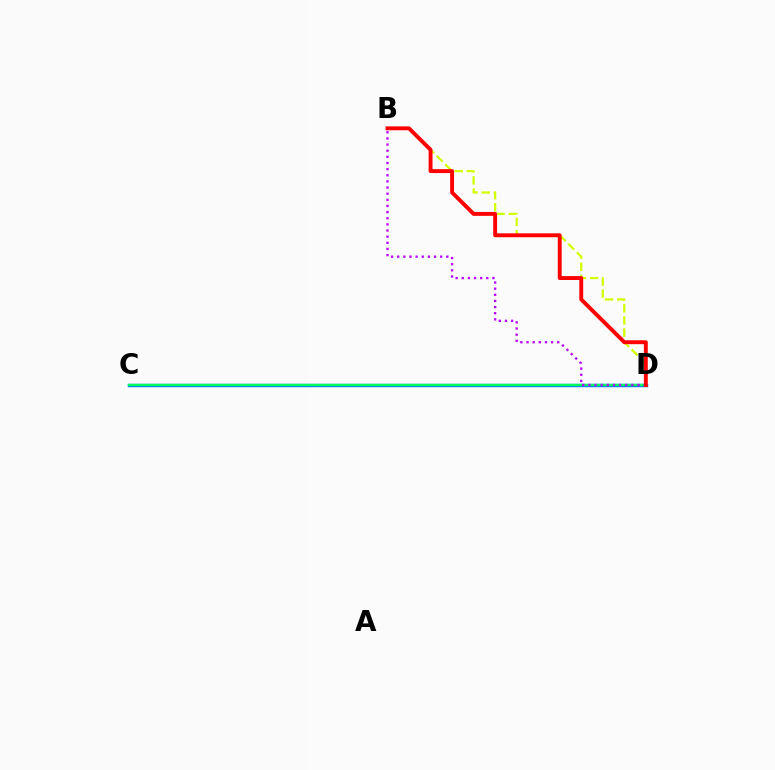{('B', 'D'): [{'color': '#d1ff00', 'line_style': 'dashed', 'thickness': 1.64}, {'color': '#b900ff', 'line_style': 'dotted', 'thickness': 1.67}, {'color': '#ff0000', 'line_style': 'solid', 'thickness': 2.81}], ('C', 'D'): [{'color': '#0074ff', 'line_style': 'solid', 'thickness': 2.44}, {'color': '#00ff5c', 'line_style': 'solid', 'thickness': 1.68}]}